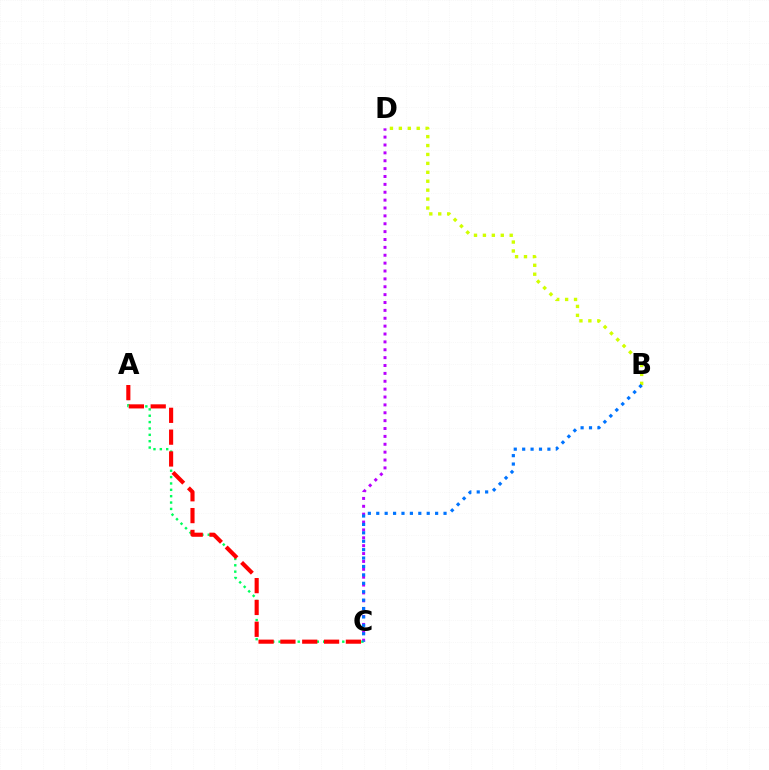{('C', 'D'): [{'color': '#b900ff', 'line_style': 'dotted', 'thickness': 2.14}], ('A', 'C'): [{'color': '#00ff5c', 'line_style': 'dotted', 'thickness': 1.73}, {'color': '#ff0000', 'line_style': 'dashed', 'thickness': 2.97}], ('B', 'D'): [{'color': '#d1ff00', 'line_style': 'dotted', 'thickness': 2.42}], ('B', 'C'): [{'color': '#0074ff', 'line_style': 'dotted', 'thickness': 2.29}]}